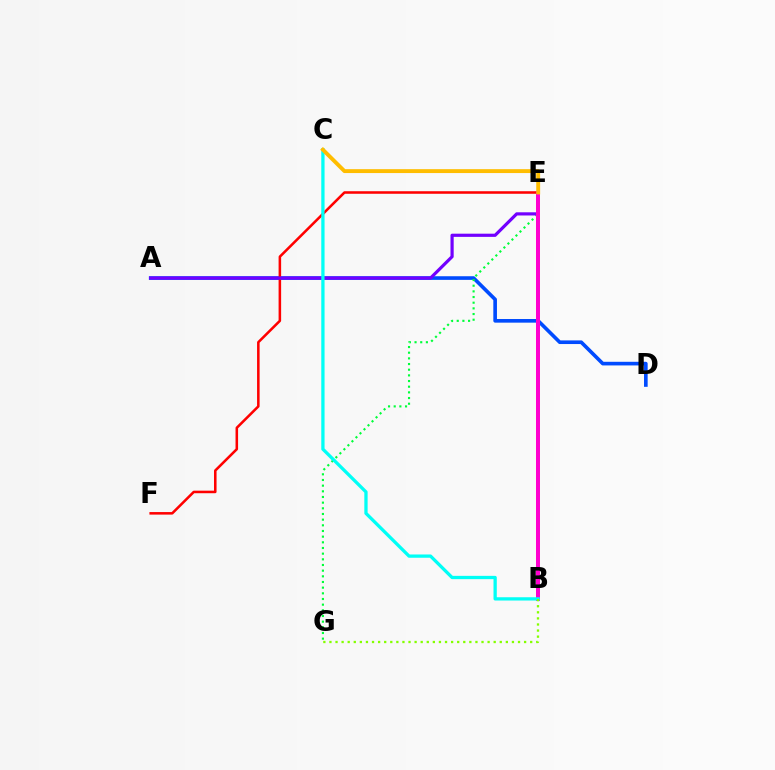{('A', 'D'): [{'color': '#004bff', 'line_style': 'solid', 'thickness': 2.62}], ('E', 'G'): [{'color': '#00ff39', 'line_style': 'dotted', 'thickness': 1.54}], ('E', 'F'): [{'color': '#ff0000', 'line_style': 'solid', 'thickness': 1.83}], ('A', 'E'): [{'color': '#7200ff', 'line_style': 'solid', 'thickness': 2.29}], ('B', 'E'): [{'color': '#ff00cf', 'line_style': 'solid', 'thickness': 2.87}], ('B', 'C'): [{'color': '#00fff6', 'line_style': 'solid', 'thickness': 2.36}], ('C', 'E'): [{'color': '#ffbd00', 'line_style': 'solid', 'thickness': 2.8}], ('B', 'G'): [{'color': '#84ff00', 'line_style': 'dotted', 'thickness': 1.65}]}